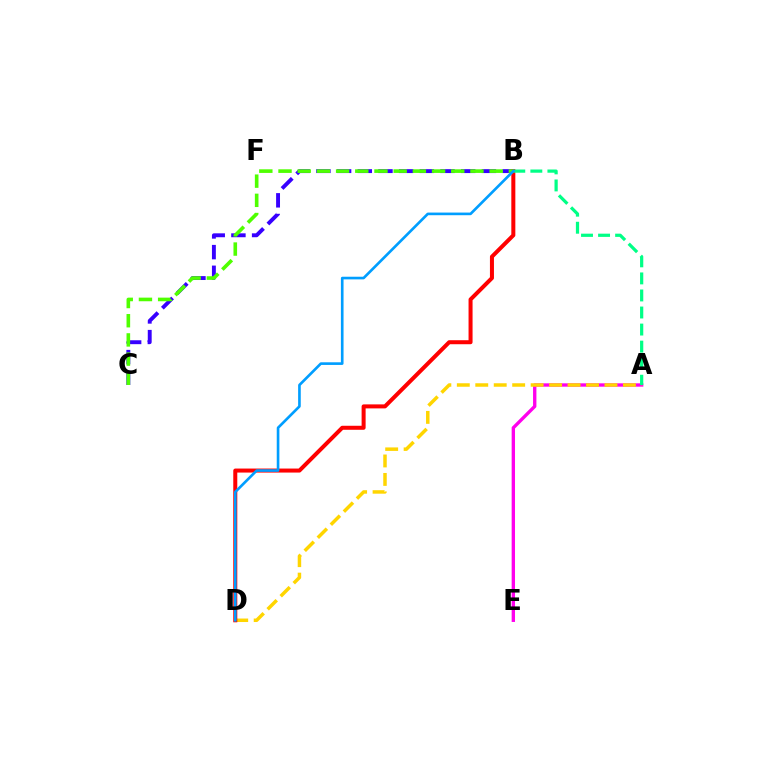{('A', 'E'): [{'color': '#ff00ed', 'line_style': 'solid', 'thickness': 2.41}], ('A', 'D'): [{'color': '#ffd500', 'line_style': 'dashed', 'thickness': 2.51}], ('B', 'C'): [{'color': '#3700ff', 'line_style': 'dashed', 'thickness': 2.81}, {'color': '#4fff00', 'line_style': 'dashed', 'thickness': 2.61}], ('B', 'D'): [{'color': '#ff0000', 'line_style': 'solid', 'thickness': 2.89}, {'color': '#009eff', 'line_style': 'solid', 'thickness': 1.9}], ('A', 'B'): [{'color': '#00ff86', 'line_style': 'dashed', 'thickness': 2.32}]}